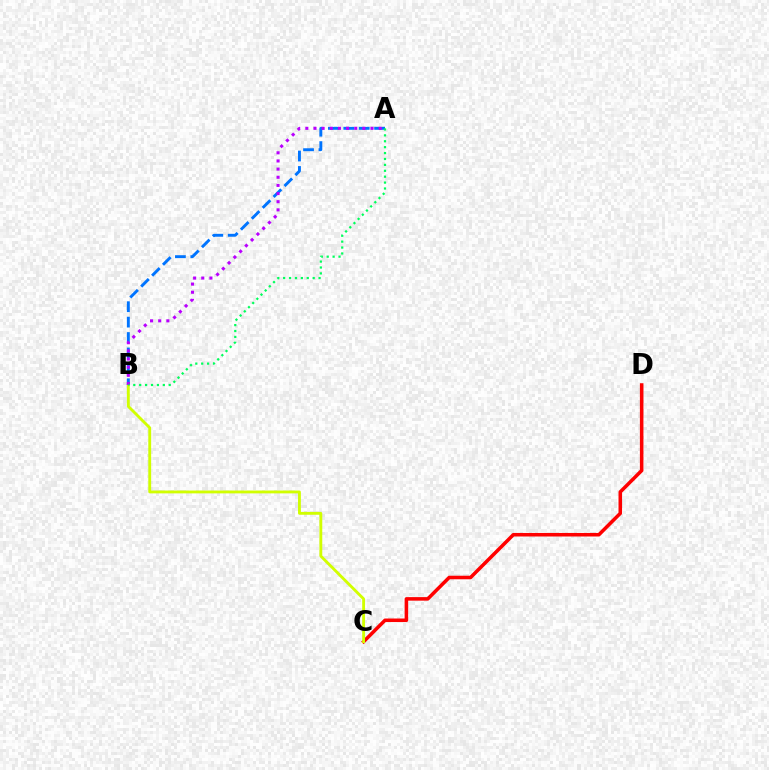{('A', 'B'): [{'color': '#0074ff', 'line_style': 'dashed', 'thickness': 2.09}, {'color': '#b900ff', 'line_style': 'dotted', 'thickness': 2.21}, {'color': '#00ff5c', 'line_style': 'dotted', 'thickness': 1.6}], ('C', 'D'): [{'color': '#ff0000', 'line_style': 'solid', 'thickness': 2.55}], ('B', 'C'): [{'color': '#d1ff00', 'line_style': 'solid', 'thickness': 2.05}]}